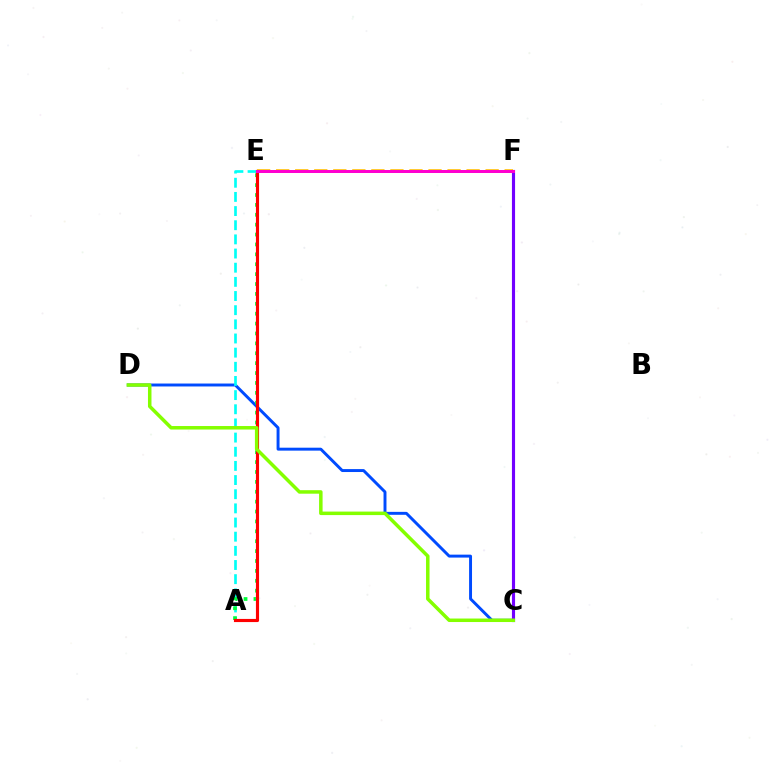{('C', 'D'): [{'color': '#004bff', 'line_style': 'solid', 'thickness': 2.12}, {'color': '#84ff00', 'line_style': 'solid', 'thickness': 2.52}], ('A', 'E'): [{'color': '#00fff6', 'line_style': 'dashed', 'thickness': 1.92}, {'color': '#00ff39', 'line_style': 'dotted', 'thickness': 2.69}, {'color': '#ff0000', 'line_style': 'solid', 'thickness': 2.26}], ('C', 'F'): [{'color': '#7200ff', 'line_style': 'solid', 'thickness': 2.26}], ('E', 'F'): [{'color': '#ffbd00', 'line_style': 'dashed', 'thickness': 2.59}, {'color': '#ff00cf', 'line_style': 'solid', 'thickness': 2.16}]}